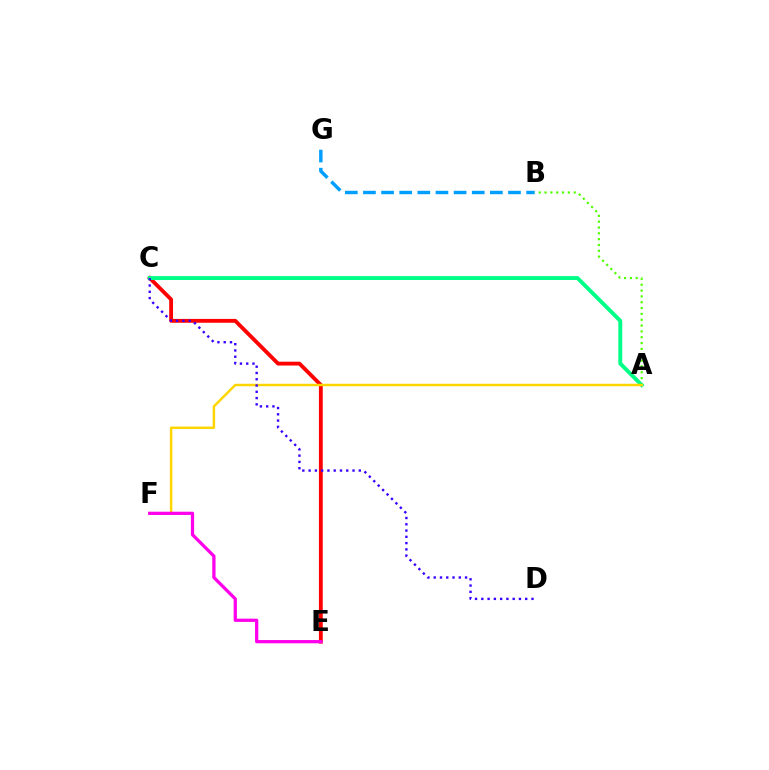{('B', 'G'): [{'color': '#009eff', 'line_style': 'dashed', 'thickness': 2.46}], ('C', 'E'): [{'color': '#ff0000', 'line_style': 'solid', 'thickness': 2.76}], ('A', 'B'): [{'color': '#4fff00', 'line_style': 'dotted', 'thickness': 1.58}], ('A', 'C'): [{'color': '#00ff86', 'line_style': 'solid', 'thickness': 2.82}], ('A', 'F'): [{'color': '#ffd500', 'line_style': 'solid', 'thickness': 1.77}], ('E', 'F'): [{'color': '#ff00ed', 'line_style': 'solid', 'thickness': 2.34}], ('C', 'D'): [{'color': '#3700ff', 'line_style': 'dotted', 'thickness': 1.7}]}